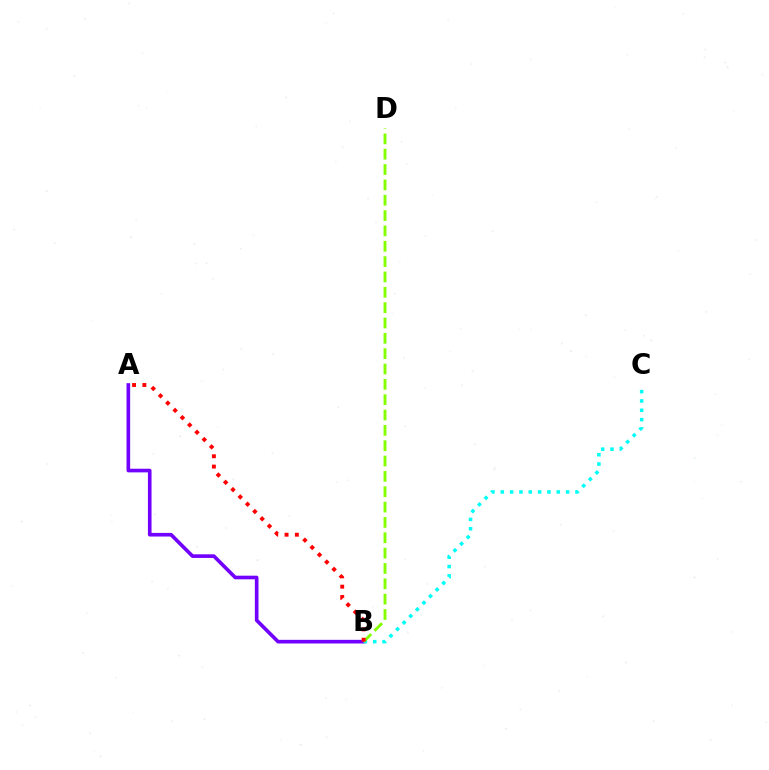{('A', 'B'): [{'color': '#7200ff', 'line_style': 'solid', 'thickness': 2.62}, {'color': '#ff0000', 'line_style': 'dotted', 'thickness': 2.8}], ('B', 'C'): [{'color': '#00fff6', 'line_style': 'dotted', 'thickness': 2.54}], ('B', 'D'): [{'color': '#84ff00', 'line_style': 'dashed', 'thickness': 2.08}]}